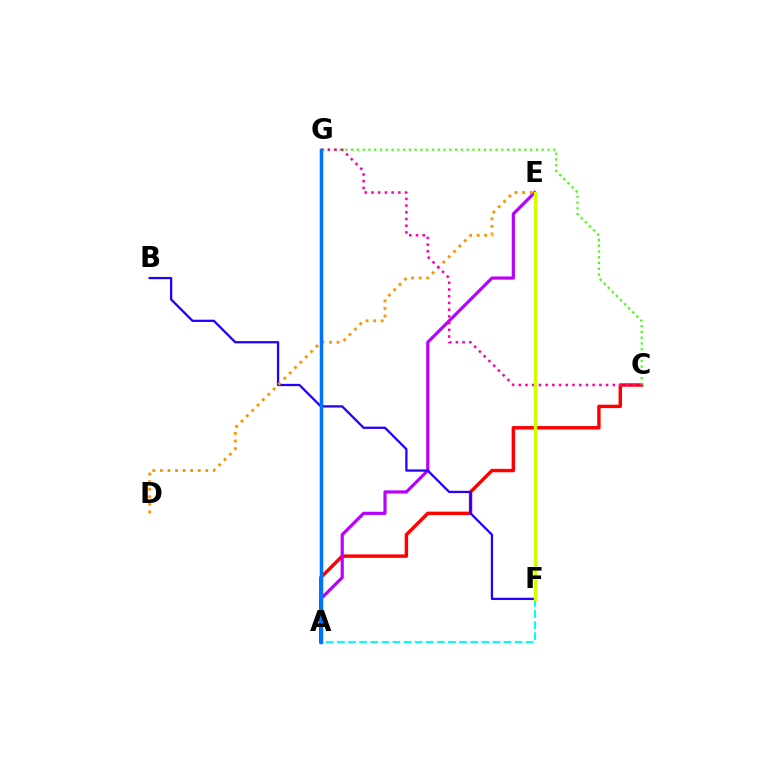{('A', 'C'): [{'color': '#ff0000', 'line_style': 'solid', 'thickness': 2.46}], ('A', 'E'): [{'color': '#b900ff', 'line_style': 'solid', 'thickness': 2.28}], ('B', 'F'): [{'color': '#2500ff', 'line_style': 'solid', 'thickness': 1.64}], ('D', 'E'): [{'color': '#ff9400', 'line_style': 'dotted', 'thickness': 2.06}], ('C', 'G'): [{'color': '#3dff00', 'line_style': 'dotted', 'thickness': 1.57}, {'color': '#ff00ac', 'line_style': 'dotted', 'thickness': 1.82}], ('A', 'G'): [{'color': '#00ff5c', 'line_style': 'dashed', 'thickness': 1.51}, {'color': '#0074ff', 'line_style': 'solid', 'thickness': 2.52}], ('A', 'F'): [{'color': '#00fff6', 'line_style': 'dashed', 'thickness': 1.51}], ('E', 'F'): [{'color': '#d1ff00', 'line_style': 'solid', 'thickness': 2.42}]}